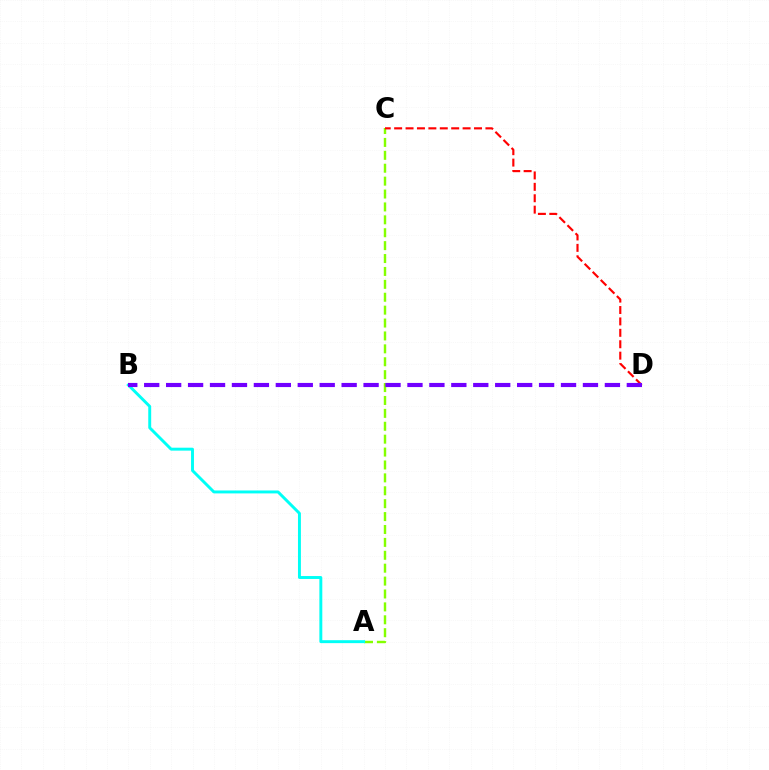{('A', 'C'): [{'color': '#84ff00', 'line_style': 'dashed', 'thickness': 1.75}], ('C', 'D'): [{'color': '#ff0000', 'line_style': 'dashed', 'thickness': 1.55}], ('A', 'B'): [{'color': '#00fff6', 'line_style': 'solid', 'thickness': 2.11}], ('B', 'D'): [{'color': '#7200ff', 'line_style': 'dashed', 'thickness': 2.98}]}